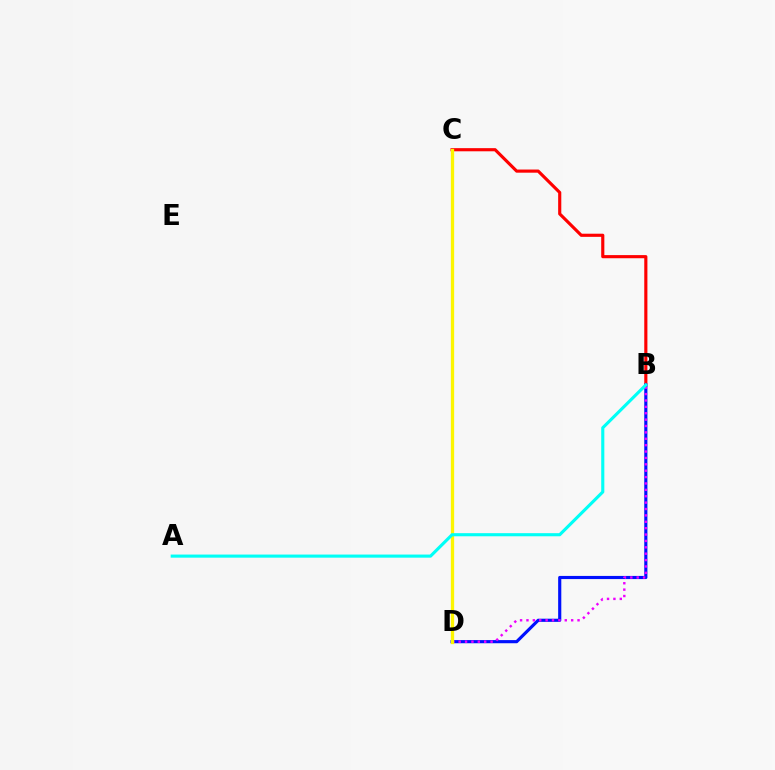{('B', 'C'): [{'color': '#ff0000', 'line_style': 'solid', 'thickness': 2.26}], ('C', 'D'): [{'color': '#08ff00', 'line_style': 'solid', 'thickness': 1.86}, {'color': '#fcf500', 'line_style': 'solid', 'thickness': 2.37}], ('B', 'D'): [{'color': '#0010ff', 'line_style': 'solid', 'thickness': 2.27}, {'color': '#ee00ff', 'line_style': 'dotted', 'thickness': 1.73}], ('A', 'B'): [{'color': '#00fff6', 'line_style': 'solid', 'thickness': 2.24}]}